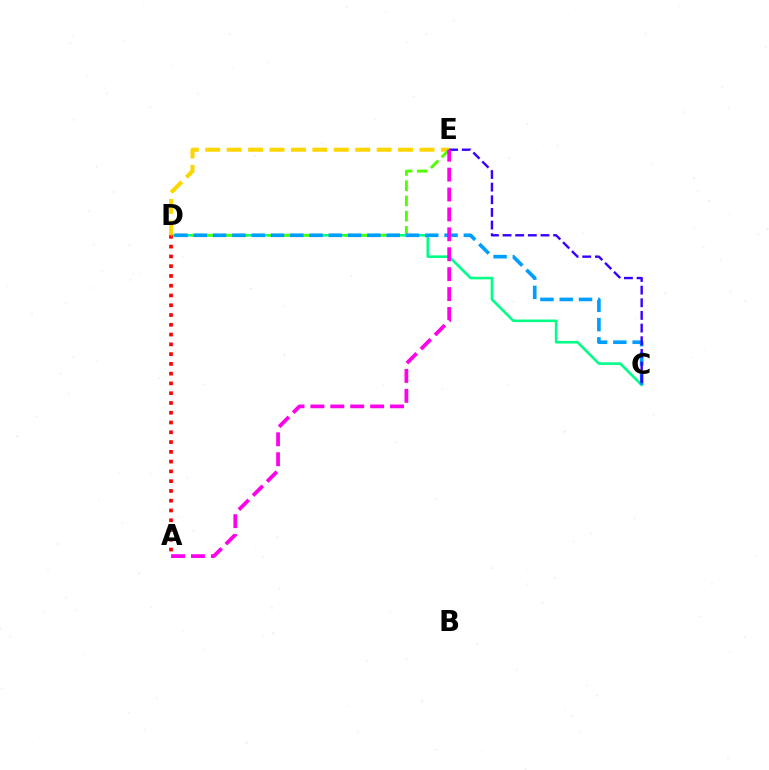{('C', 'D'): [{'color': '#00ff86', 'line_style': 'solid', 'thickness': 1.87}, {'color': '#009eff', 'line_style': 'dashed', 'thickness': 2.62}], ('A', 'D'): [{'color': '#ff0000', 'line_style': 'dotted', 'thickness': 2.66}], ('D', 'E'): [{'color': '#ffd500', 'line_style': 'dashed', 'thickness': 2.91}, {'color': '#4fff00', 'line_style': 'dashed', 'thickness': 2.07}], ('C', 'E'): [{'color': '#3700ff', 'line_style': 'dashed', 'thickness': 1.72}], ('A', 'E'): [{'color': '#ff00ed', 'line_style': 'dashed', 'thickness': 2.7}]}